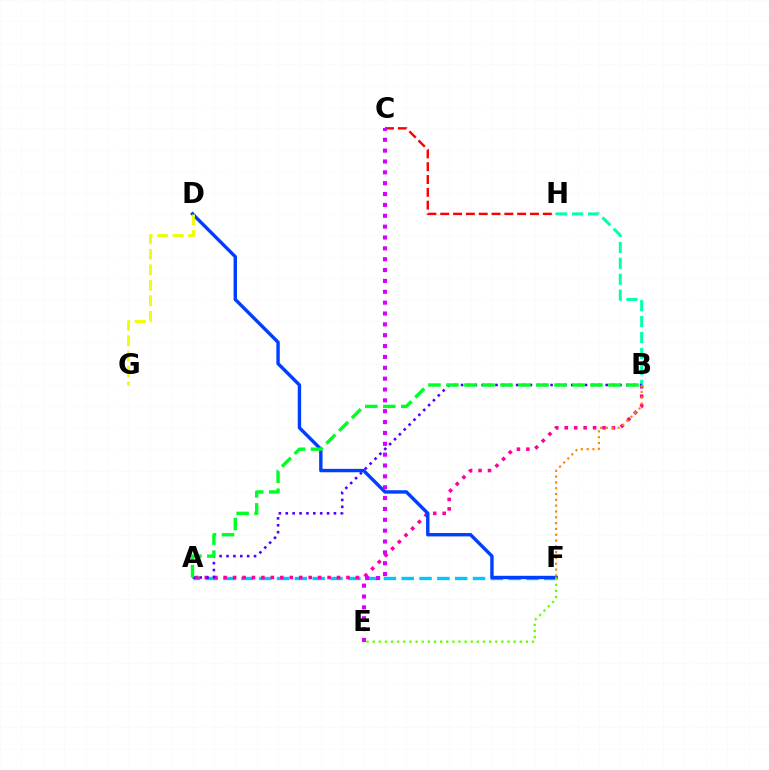{('A', 'F'): [{'color': '#00c7ff', 'line_style': 'dashed', 'thickness': 2.42}], ('B', 'H'): [{'color': '#00ffaf', 'line_style': 'dashed', 'thickness': 2.16}], ('A', 'B'): [{'color': '#ff00a0', 'line_style': 'dotted', 'thickness': 2.57}, {'color': '#4f00ff', 'line_style': 'dotted', 'thickness': 1.87}, {'color': '#00ff27', 'line_style': 'dashed', 'thickness': 2.45}], ('D', 'F'): [{'color': '#003fff', 'line_style': 'solid', 'thickness': 2.45}], ('C', 'H'): [{'color': '#ff0000', 'line_style': 'dashed', 'thickness': 1.74}], ('B', 'F'): [{'color': '#ff8800', 'line_style': 'dotted', 'thickness': 1.58}], ('C', 'E'): [{'color': '#d600ff', 'line_style': 'dotted', 'thickness': 2.95}], ('E', 'F'): [{'color': '#66ff00', 'line_style': 'dotted', 'thickness': 1.67}], ('D', 'G'): [{'color': '#eeff00', 'line_style': 'dashed', 'thickness': 2.1}]}